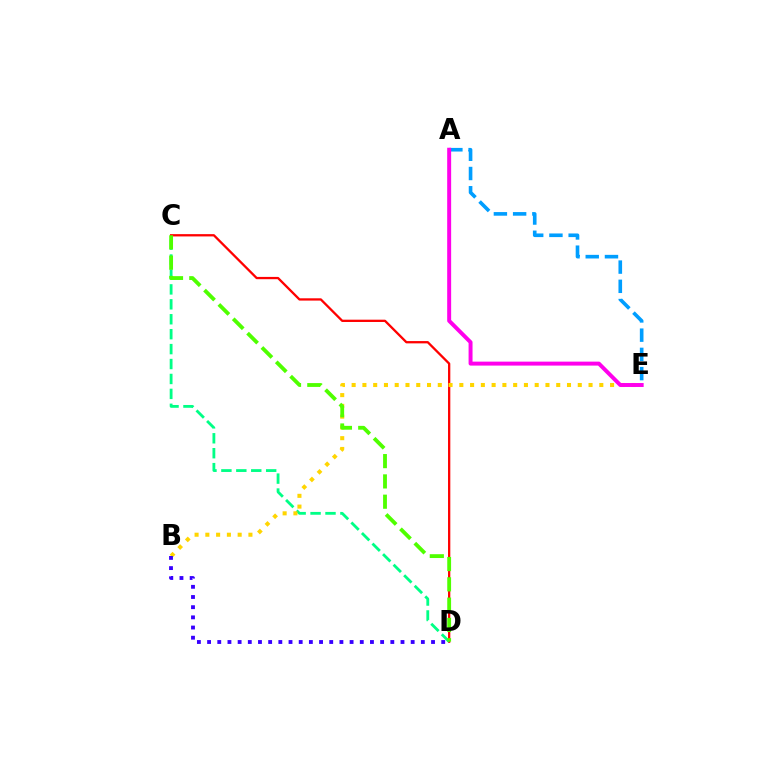{('C', 'D'): [{'color': '#ff0000', 'line_style': 'solid', 'thickness': 1.65}, {'color': '#00ff86', 'line_style': 'dashed', 'thickness': 2.03}, {'color': '#4fff00', 'line_style': 'dashed', 'thickness': 2.76}], ('A', 'E'): [{'color': '#009eff', 'line_style': 'dashed', 'thickness': 2.61}, {'color': '#ff00ed', 'line_style': 'solid', 'thickness': 2.85}], ('B', 'E'): [{'color': '#ffd500', 'line_style': 'dotted', 'thickness': 2.93}], ('B', 'D'): [{'color': '#3700ff', 'line_style': 'dotted', 'thickness': 2.77}]}